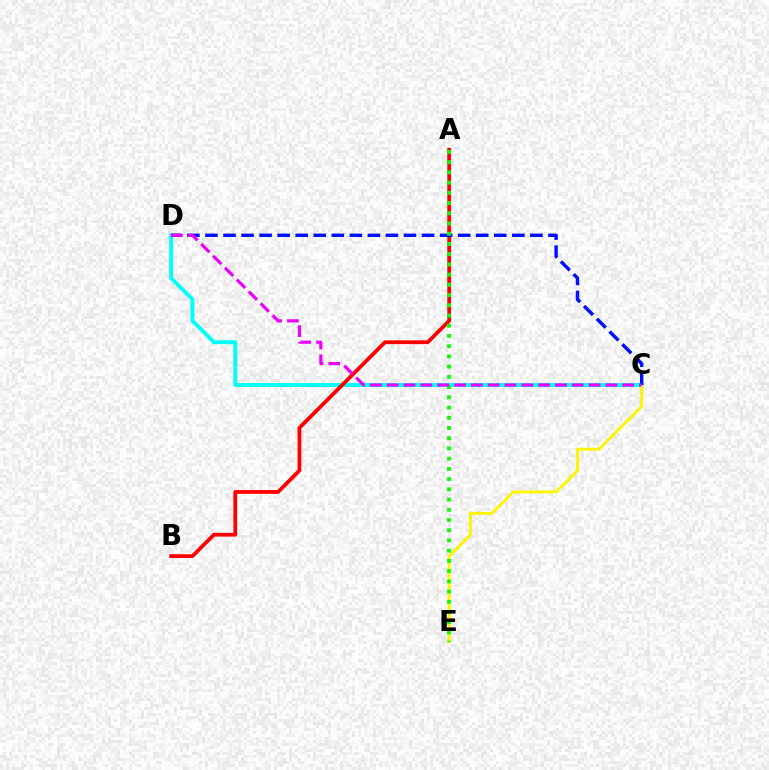{('C', 'D'): [{'color': '#00fff6', 'line_style': 'solid', 'thickness': 2.81}, {'color': '#0010ff', 'line_style': 'dashed', 'thickness': 2.45}, {'color': '#ee00ff', 'line_style': 'dashed', 'thickness': 2.29}], ('C', 'E'): [{'color': '#fcf500', 'line_style': 'solid', 'thickness': 2.09}], ('A', 'B'): [{'color': '#ff0000', 'line_style': 'solid', 'thickness': 2.71}], ('A', 'E'): [{'color': '#08ff00', 'line_style': 'dotted', 'thickness': 2.78}]}